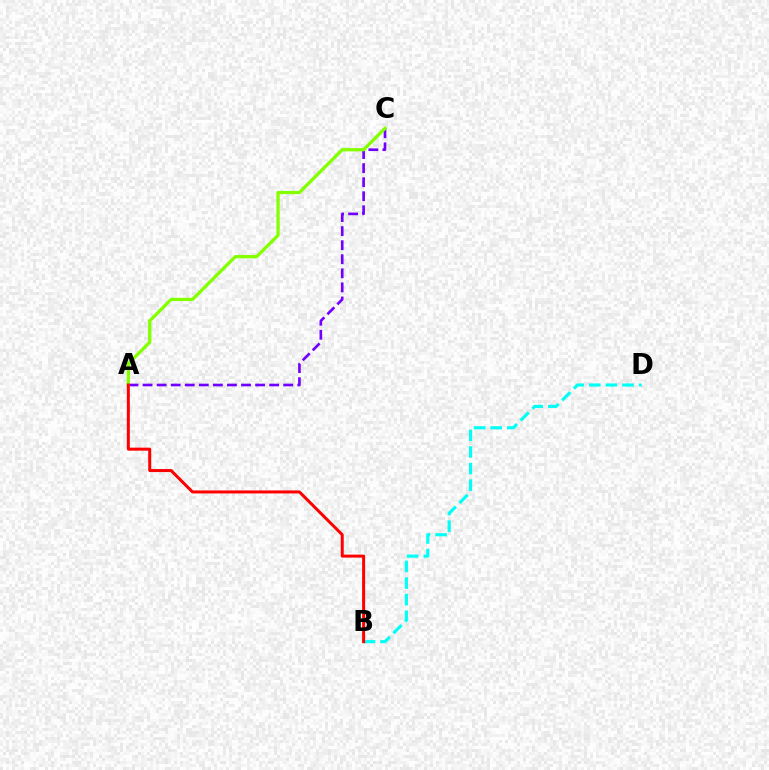{('A', 'C'): [{'color': '#7200ff', 'line_style': 'dashed', 'thickness': 1.91}, {'color': '#84ff00', 'line_style': 'solid', 'thickness': 2.36}], ('B', 'D'): [{'color': '#00fff6', 'line_style': 'dashed', 'thickness': 2.26}], ('A', 'B'): [{'color': '#ff0000', 'line_style': 'solid', 'thickness': 2.16}]}